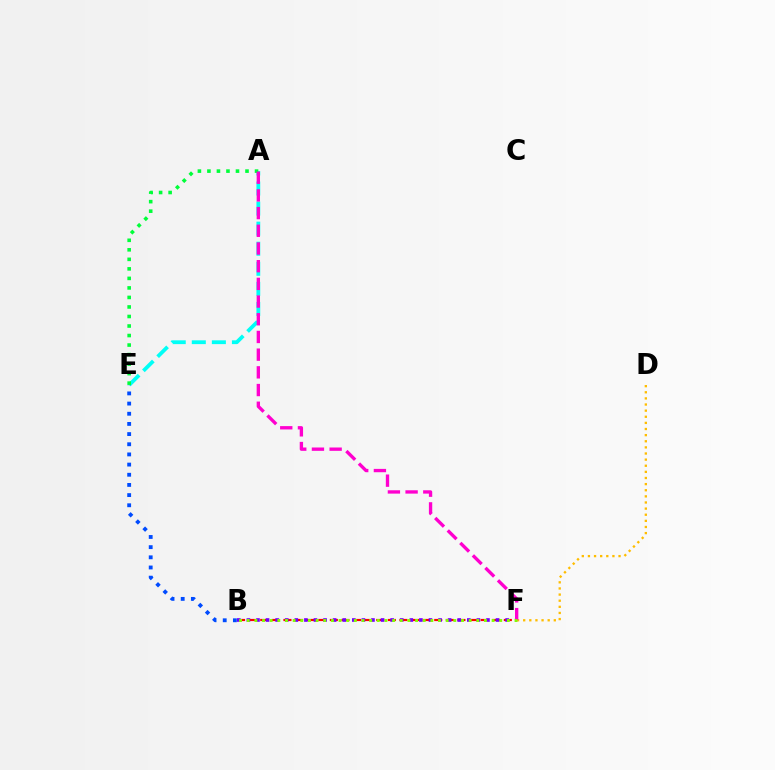{('A', 'E'): [{'color': '#00fff6', 'line_style': 'dashed', 'thickness': 2.73}, {'color': '#00ff39', 'line_style': 'dotted', 'thickness': 2.59}], ('B', 'F'): [{'color': '#ff0000', 'line_style': 'dashed', 'thickness': 1.58}, {'color': '#7200ff', 'line_style': 'dotted', 'thickness': 2.6}, {'color': '#84ff00', 'line_style': 'dotted', 'thickness': 2.08}], ('B', 'E'): [{'color': '#004bff', 'line_style': 'dotted', 'thickness': 2.76}], ('D', 'F'): [{'color': '#ffbd00', 'line_style': 'dotted', 'thickness': 1.66}], ('A', 'F'): [{'color': '#ff00cf', 'line_style': 'dashed', 'thickness': 2.4}]}